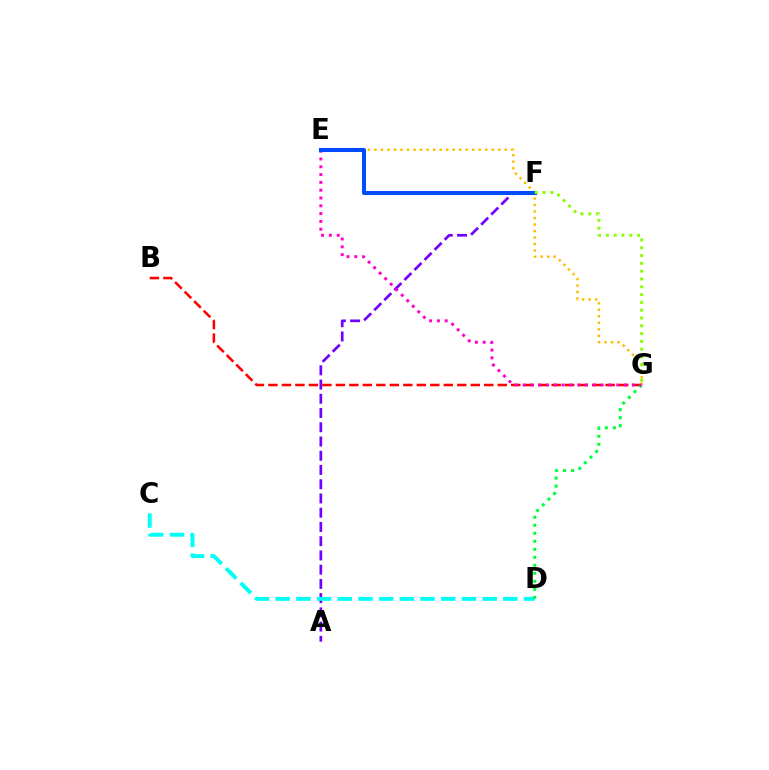{('B', 'G'): [{'color': '#ff0000', 'line_style': 'dashed', 'thickness': 1.83}], ('A', 'F'): [{'color': '#7200ff', 'line_style': 'dashed', 'thickness': 1.93}], ('C', 'D'): [{'color': '#00fff6', 'line_style': 'dashed', 'thickness': 2.81}], ('E', 'G'): [{'color': '#ffbd00', 'line_style': 'dotted', 'thickness': 1.77}, {'color': '#ff00cf', 'line_style': 'dotted', 'thickness': 2.12}], ('D', 'G'): [{'color': '#00ff39', 'line_style': 'dotted', 'thickness': 2.18}], ('E', 'F'): [{'color': '#004bff', 'line_style': 'solid', 'thickness': 2.91}], ('F', 'G'): [{'color': '#84ff00', 'line_style': 'dotted', 'thickness': 2.12}]}